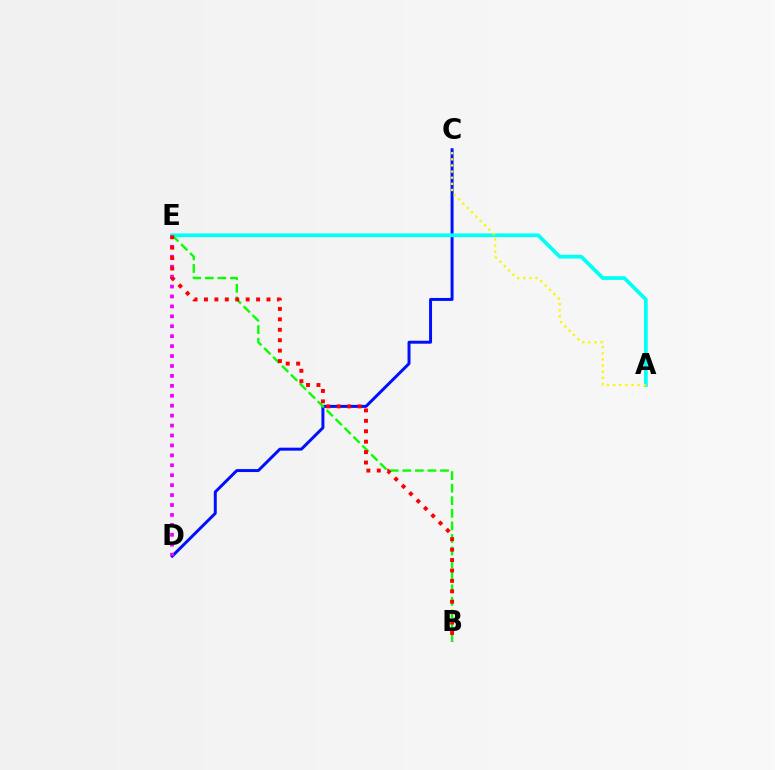{('C', 'D'): [{'color': '#0010ff', 'line_style': 'solid', 'thickness': 2.15}], ('B', 'E'): [{'color': '#08ff00', 'line_style': 'dashed', 'thickness': 1.71}, {'color': '#ff0000', 'line_style': 'dotted', 'thickness': 2.83}], ('D', 'E'): [{'color': '#ee00ff', 'line_style': 'dotted', 'thickness': 2.7}], ('A', 'E'): [{'color': '#00fff6', 'line_style': 'solid', 'thickness': 2.69}], ('A', 'C'): [{'color': '#fcf500', 'line_style': 'dotted', 'thickness': 1.66}]}